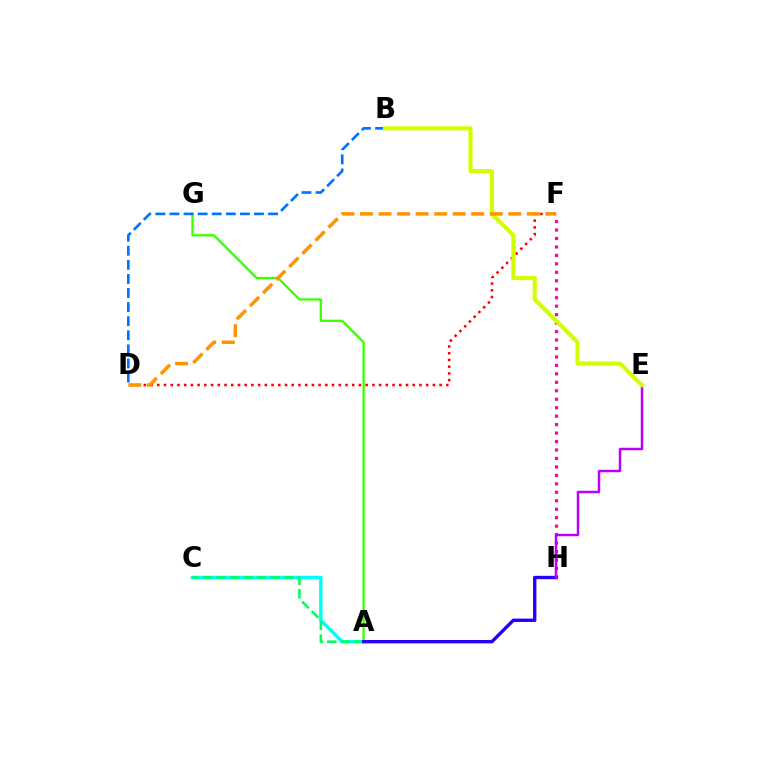{('A', 'C'): [{'color': '#00fff6', 'line_style': 'solid', 'thickness': 2.47}, {'color': '#00ff5c', 'line_style': 'dashed', 'thickness': 1.84}], ('D', 'F'): [{'color': '#ff0000', 'line_style': 'dotted', 'thickness': 1.83}, {'color': '#ff9400', 'line_style': 'dashed', 'thickness': 2.52}], ('F', 'H'): [{'color': '#ff00ac', 'line_style': 'dotted', 'thickness': 2.3}], ('A', 'G'): [{'color': '#3dff00', 'line_style': 'solid', 'thickness': 1.67}], ('A', 'H'): [{'color': '#2500ff', 'line_style': 'solid', 'thickness': 2.43}], ('B', 'D'): [{'color': '#0074ff', 'line_style': 'dashed', 'thickness': 1.91}], ('E', 'H'): [{'color': '#b900ff', 'line_style': 'solid', 'thickness': 1.79}], ('B', 'E'): [{'color': '#d1ff00', 'line_style': 'solid', 'thickness': 2.95}]}